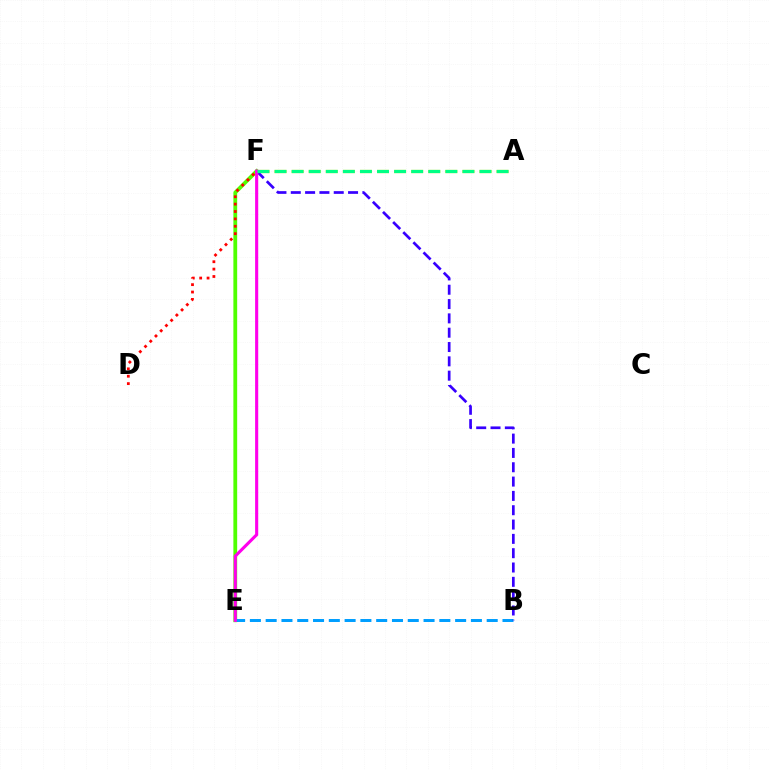{('E', 'F'): [{'color': '#4fff00', 'line_style': 'solid', 'thickness': 2.73}, {'color': '#ff00ed', 'line_style': 'solid', 'thickness': 2.23}], ('A', 'F'): [{'color': '#ffd500', 'line_style': 'dashed', 'thickness': 2.32}, {'color': '#00ff86', 'line_style': 'dashed', 'thickness': 2.32}], ('B', 'E'): [{'color': '#009eff', 'line_style': 'dashed', 'thickness': 2.14}], ('B', 'F'): [{'color': '#3700ff', 'line_style': 'dashed', 'thickness': 1.95}], ('D', 'F'): [{'color': '#ff0000', 'line_style': 'dotted', 'thickness': 2.01}]}